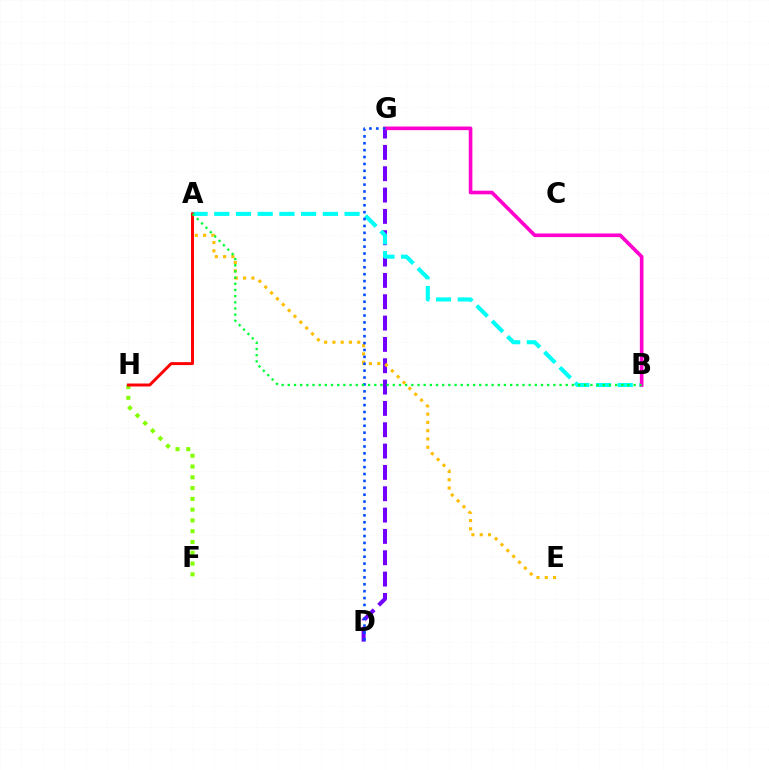{('D', 'G'): [{'color': '#7200ff', 'line_style': 'dashed', 'thickness': 2.9}, {'color': '#004bff', 'line_style': 'dotted', 'thickness': 1.87}], ('F', 'H'): [{'color': '#84ff00', 'line_style': 'dotted', 'thickness': 2.93}], ('A', 'B'): [{'color': '#00fff6', 'line_style': 'dashed', 'thickness': 2.95}, {'color': '#00ff39', 'line_style': 'dotted', 'thickness': 1.68}], ('B', 'G'): [{'color': '#ff00cf', 'line_style': 'solid', 'thickness': 2.61}], ('A', 'E'): [{'color': '#ffbd00', 'line_style': 'dotted', 'thickness': 2.25}], ('A', 'H'): [{'color': '#ff0000', 'line_style': 'solid', 'thickness': 2.12}]}